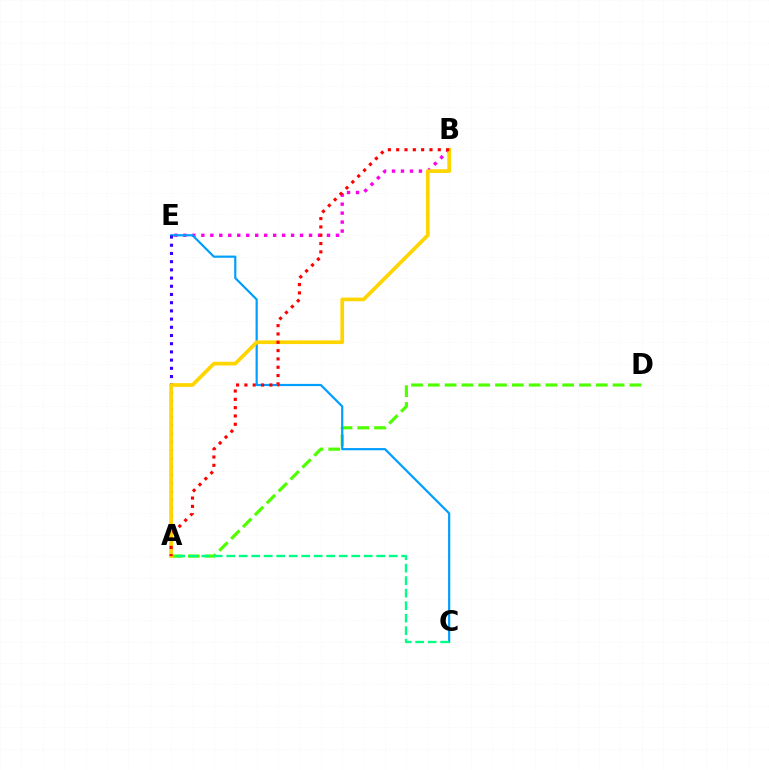{('B', 'E'): [{'color': '#ff00ed', 'line_style': 'dotted', 'thickness': 2.44}], ('A', 'D'): [{'color': '#4fff00', 'line_style': 'dashed', 'thickness': 2.28}], ('C', 'E'): [{'color': '#009eff', 'line_style': 'solid', 'thickness': 1.58}], ('A', 'E'): [{'color': '#3700ff', 'line_style': 'dotted', 'thickness': 2.23}], ('A', 'C'): [{'color': '#00ff86', 'line_style': 'dashed', 'thickness': 1.7}], ('A', 'B'): [{'color': '#ffd500', 'line_style': 'solid', 'thickness': 2.66}, {'color': '#ff0000', 'line_style': 'dotted', 'thickness': 2.26}]}